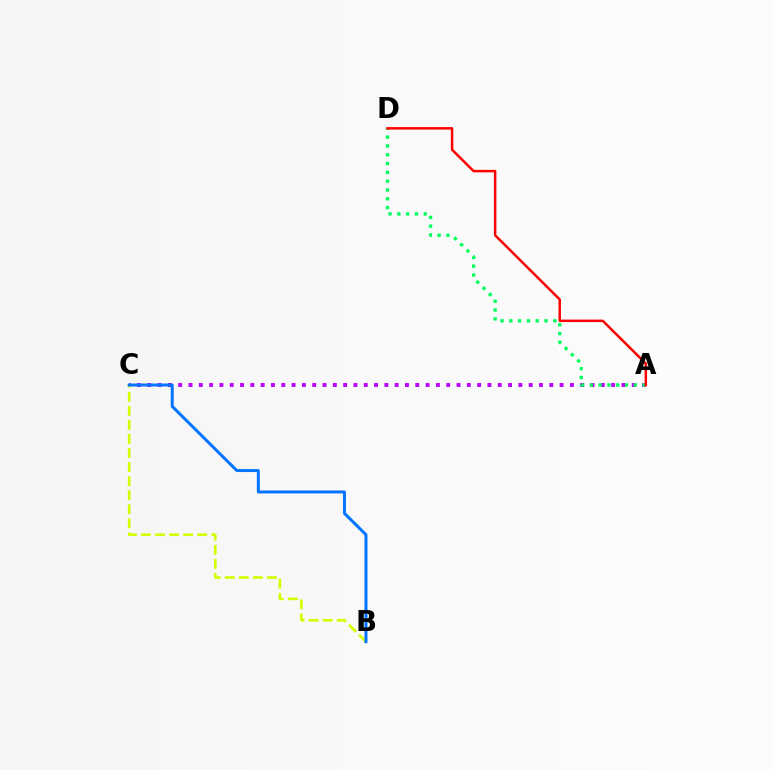{('A', 'C'): [{'color': '#b900ff', 'line_style': 'dotted', 'thickness': 2.8}], ('A', 'D'): [{'color': '#00ff5c', 'line_style': 'dotted', 'thickness': 2.39}, {'color': '#ff0000', 'line_style': 'solid', 'thickness': 1.79}], ('B', 'C'): [{'color': '#d1ff00', 'line_style': 'dashed', 'thickness': 1.91}, {'color': '#0074ff', 'line_style': 'solid', 'thickness': 2.14}]}